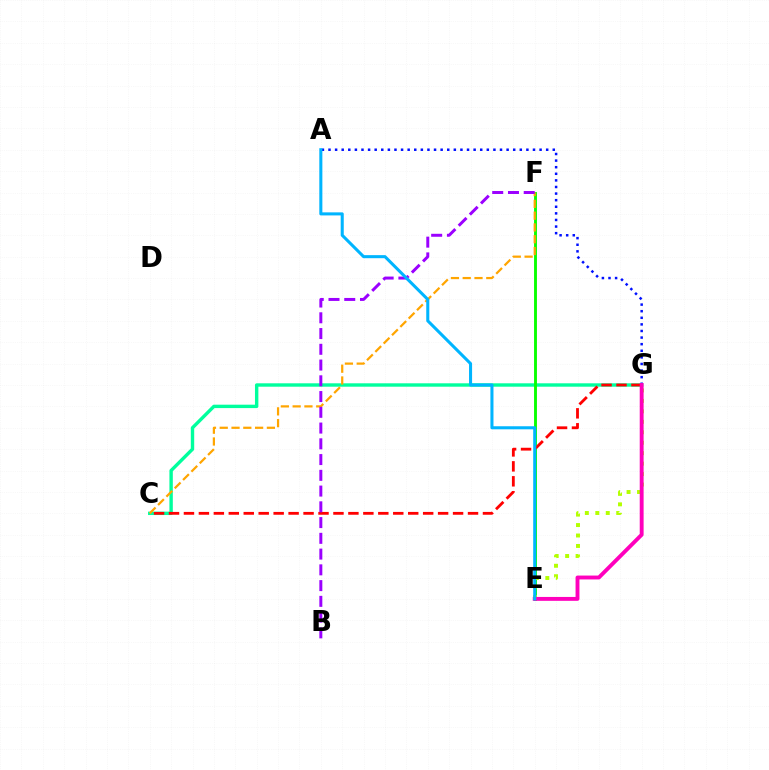{('C', 'G'): [{'color': '#00ff9d', 'line_style': 'solid', 'thickness': 2.45}, {'color': '#ff0000', 'line_style': 'dashed', 'thickness': 2.03}], ('E', 'F'): [{'color': '#08ff00', 'line_style': 'solid', 'thickness': 2.08}], ('C', 'F'): [{'color': '#ffa500', 'line_style': 'dashed', 'thickness': 1.6}], ('A', 'G'): [{'color': '#0010ff', 'line_style': 'dotted', 'thickness': 1.79}], ('E', 'G'): [{'color': '#b3ff00', 'line_style': 'dotted', 'thickness': 2.84}, {'color': '#ff00bd', 'line_style': 'solid', 'thickness': 2.8}], ('B', 'F'): [{'color': '#9b00ff', 'line_style': 'dashed', 'thickness': 2.14}], ('A', 'E'): [{'color': '#00b5ff', 'line_style': 'solid', 'thickness': 2.2}]}